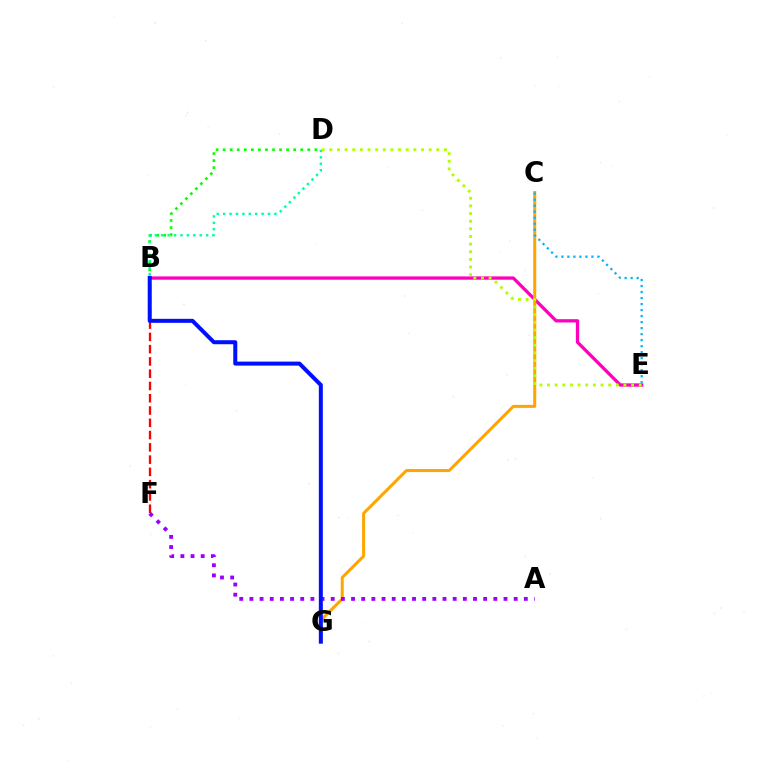{('B', 'D'): [{'color': '#08ff00', 'line_style': 'dotted', 'thickness': 1.92}, {'color': '#00ff9d', 'line_style': 'dotted', 'thickness': 1.74}], ('B', 'E'): [{'color': '#ff00bd', 'line_style': 'solid', 'thickness': 2.37}], ('C', 'G'): [{'color': '#ffa500', 'line_style': 'solid', 'thickness': 2.18}], ('D', 'E'): [{'color': '#b3ff00', 'line_style': 'dotted', 'thickness': 2.08}], ('C', 'E'): [{'color': '#00b5ff', 'line_style': 'dotted', 'thickness': 1.63}], ('B', 'F'): [{'color': '#ff0000', 'line_style': 'dashed', 'thickness': 1.67}], ('A', 'F'): [{'color': '#9b00ff', 'line_style': 'dotted', 'thickness': 2.76}], ('B', 'G'): [{'color': '#0010ff', 'line_style': 'solid', 'thickness': 2.89}]}